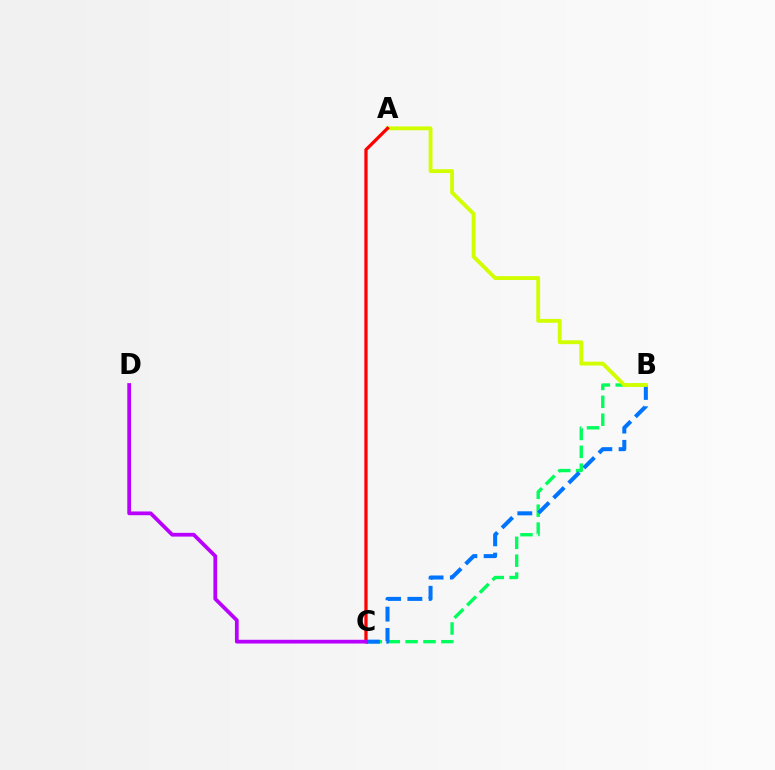{('B', 'C'): [{'color': '#00ff5c', 'line_style': 'dashed', 'thickness': 2.43}, {'color': '#0074ff', 'line_style': 'dashed', 'thickness': 2.89}], ('A', 'B'): [{'color': '#d1ff00', 'line_style': 'solid', 'thickness': 2.78}], ('A', 'C'): [{'color': '#ff0000', 'line_style': 'solid', 'thickness': 2.34}], ('C', 'D'): [{'color': '#b900ff', 'line_style': 'solid', 'thickness': 2.7}]}